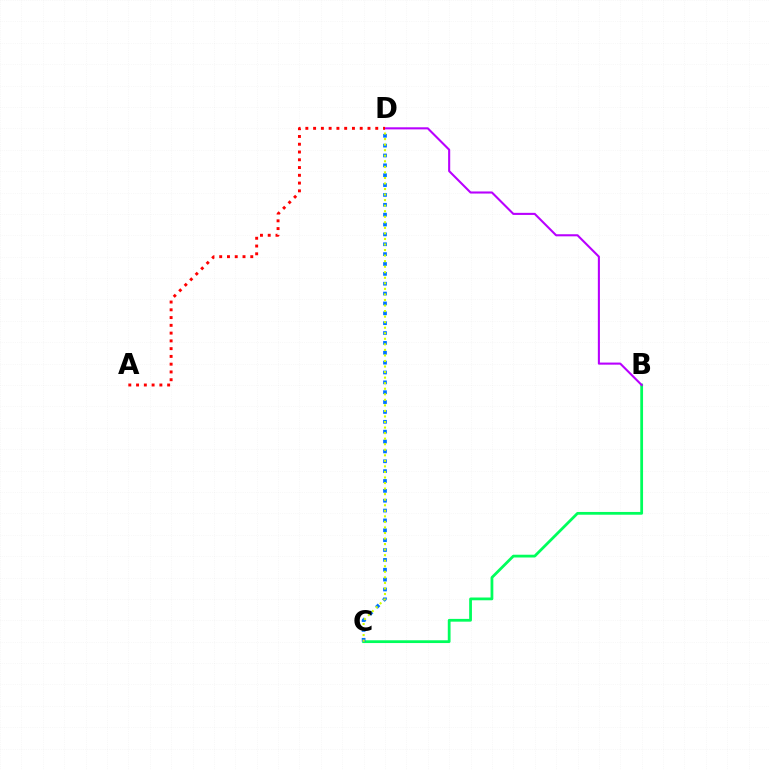{('B', 'C'): [{'color': '#00ff5c', 'line_style': 'solid', 'thickness': 2.0}], ('C', 'D'): [{'color': '#0074ff', 'line_style': 'dotted', 'thickness': 2.68}, {'color': '#d1ff00', 'line_style': 'dotted', 'thickness': 1.51}], ('B', 'D'): [{'color': '#b900ff', 'line_style': 'solid', 'thickness': 1.5}], ('A', 'D'): [{'color': '#ff0000', 'line_style': 'dotted', 'thickness': 2.11}]}